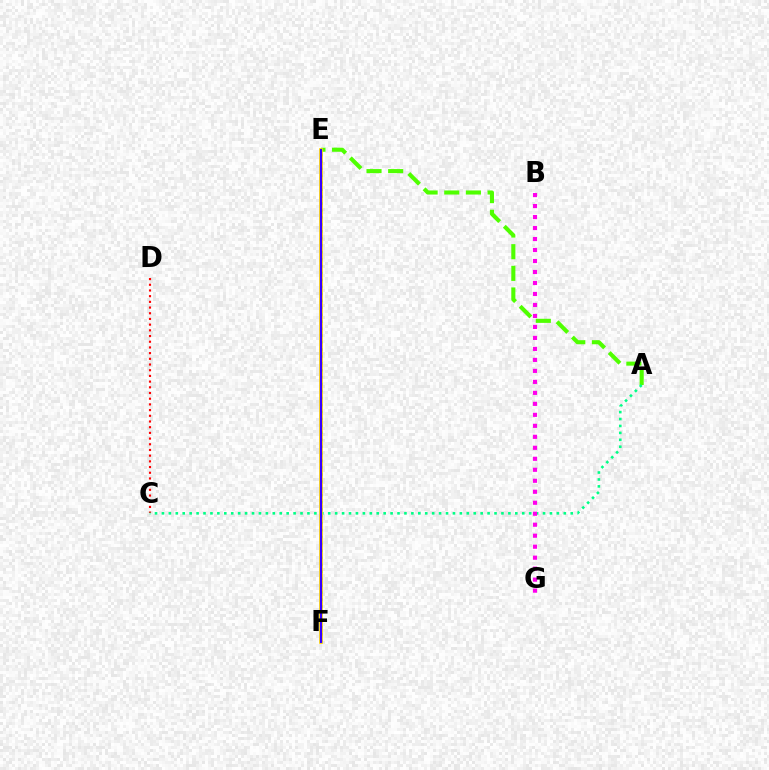{('C', 'D'): [{'color': '#ff0000', 'line_style': 'dotted', 'thickness': 1.55}], ('A', 'E'): [{'color': '#4fff00', 'line_style': 'dashed', 'thickness': 2.94}], ('A', 'C'): [{'color': '#00ff86', 'line_style': 'dotted', 'thickness': 1.88}], ('B', 'G'): [{'color': '#ff00ed', 'line_style': 'dotted', 'thickness': 2.99}], ('E', 'F'): [{'color': '#009eff', 'line_style': 'dotted', 'thickness': 1.89}, {'color': '#ffd500', 'line_style': 'solid', 'thickness': 2.66}, {'color': '#3700ff', 'line_style': 'solid', 'thickness': 1.52}]}